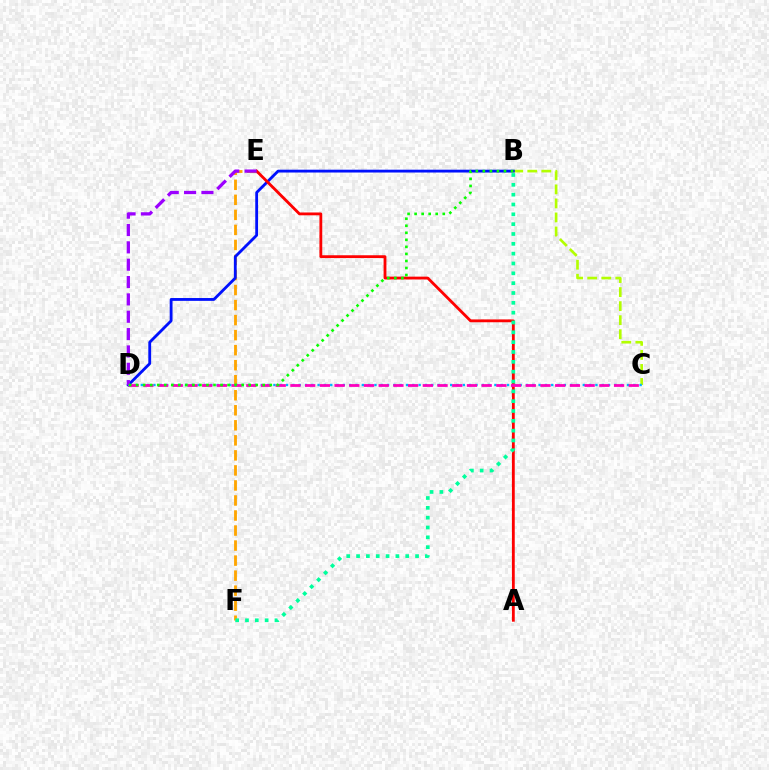{('E', 'F'): [{'color': '#ffa500', 'line_style': 'dashed', 'thickness': 2.04}], ('B', 'C'): [{'color': '#b3ff00', 'line_style': 'dashed', 'thickness': 1.91}], ('B', 'D'): [{'color': '#0010ff', 'line_style': 'solid', 'thickness': 2.03}, {'color': '#08ff00', 'line_style': 'dotted', 'thickness': 1.91}], ('C', 'D'): [{'color': '#00b5ff', 'line_style': 'dotted', 'thickness': 1.72}, {'color': '#ff00bd', 'line_style': 'dashed', 'thickness': 2.0}], ('A', 'E'): [{'color': '#ff0000', 'line_style': 'solid', 'thickness': 2.03}], ('D', 'E'): [{'color': '#9b00ff', 'line_style': 'dashed', 'thickness': 2.36}], ('B', 'F'): [{'color': '#00ff9d', 'line_style': 'dotted', 'thickness': 2.67}]}